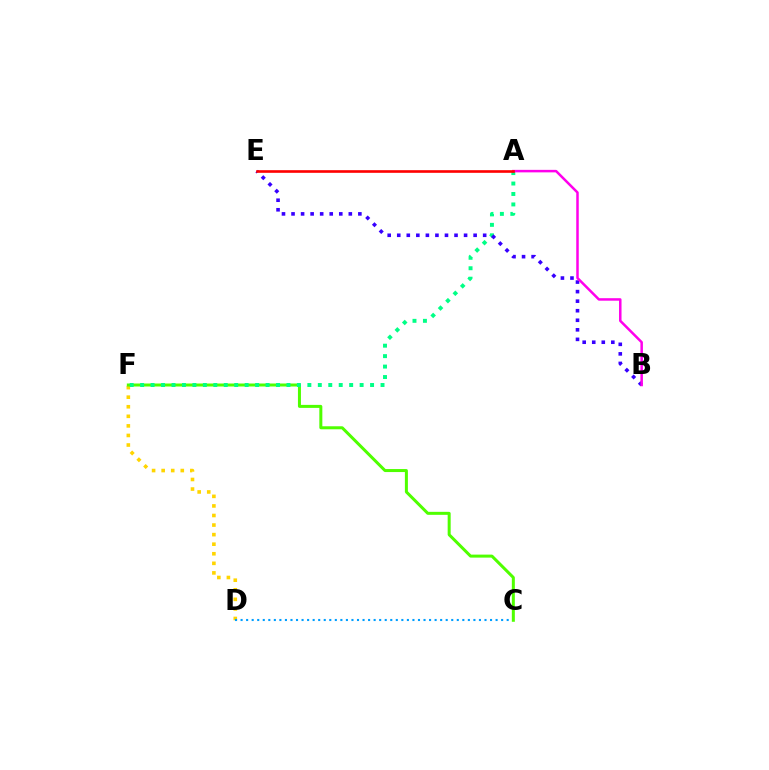{('D', 'F'): [{'color': '#ffd500', 'line_style': 'dotted', 'thickness': 2.6}], ('C', 'D'): [{'color': '#009eff', 'line_style': 'dotted', 'thickness': 1.51}], ('C', 'F'): [{'color': '#4fff00', 'line_style': 'solid', 'thickness': 2.16}], ('A', 'F'): [{'color': '#00ff86', 'line_style': 'dotted', 'thickness': 2.84}], ('B', 'E'): [{'color': '#3700ff', 'line_style': 'dotted', 'thickness': 2.59}], ('A', 'B'): [{'color': '#ff00ed', 'line_style': 'solid', 'thickness': 1.8}], ('A', 'E'): [{'color': '#ff0000', 'line_style': 'solid', 'thickness': 1.9}]}